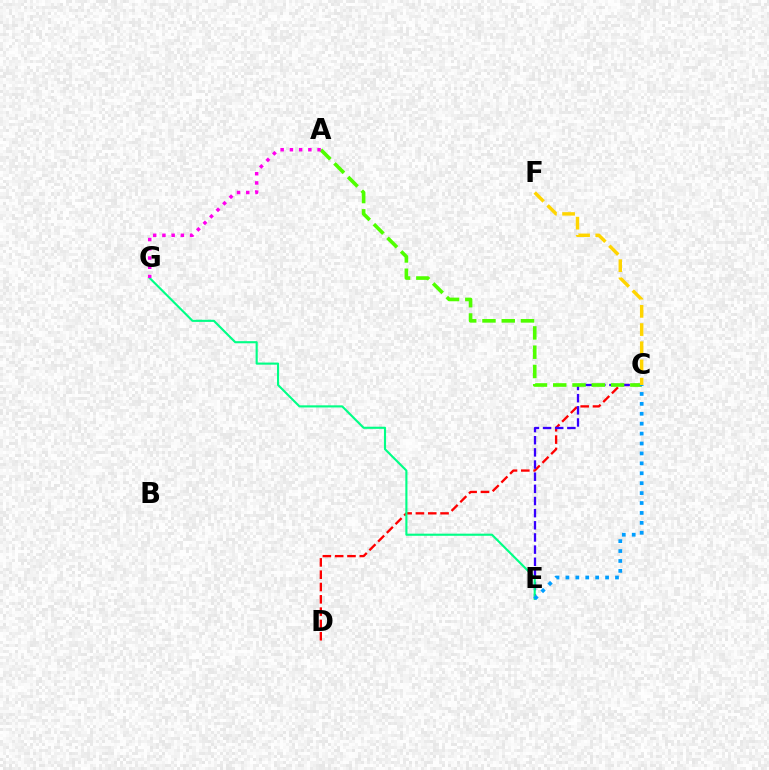{('C', 'D'): [{'color': '#ff0000', 'line_style': 'dashed', 'thickness': 1.67}], ('C', 'E'): [{'color': '#3700ff', 'line_style': 'dashed', 'thickness': 1.65}, {'color': '#009eff', 'line_style': 'dotted', 'thickness': 2.69}], ('A', 'C'): [{'color': '#4fff00', 'line_style': 'dashed', 'thickness': 2.62}], ('E', 'G'): [{'color': '#00ff86', 'line_style': 'solid', 'thickness': 1.53}], ('A', 'G'): [{'color': '#ff00ed', 'line_style': 'dotted', 'thickness': 2.51}], ('C', 'F'): [{'color': '#ffd500', 'line_style': 'dashed', 'thickness': 2.47}]}